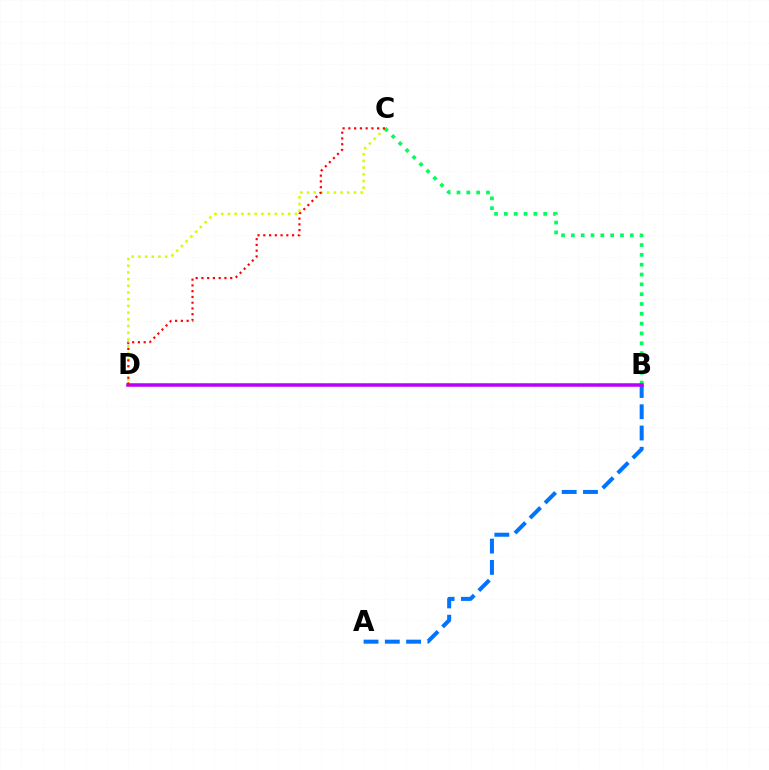{('C', 'D'): [{'color': '#d1ff00', 'line_style': 'dotted', 'thickness': 1.82}, {'color': '#ff0000', 'line_style': 'dotted', 'thickness': 1.56}], ('A', 'B'): [{'color': '#0074ff', 'line_style': 'dashed', 'thickness': 2.89}], ('B', 'C'): [{'color': '#00ff5c', 'line_style': 'dotted', 'thickness': 2.67}], ('B', 'D'): [{'color': '#b900ff', 'line_style': 'solid', 'thickness': 2.54}]}